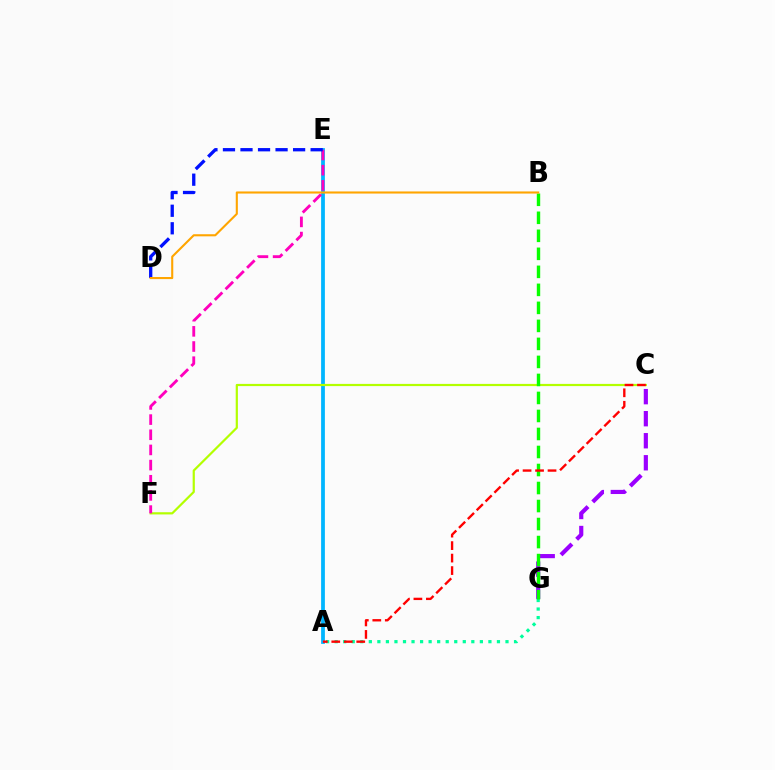{('A', 'E'): [{'color': '#00b5ff', 'line_style': 'solid', 'thickness': 2.72}], ('C', 'G'): [{'color': '#9b00ff', 'line_style': 'dashed', 'thickness': 2.99}], ('C', 'F'): [{'color': '#b3ff00', 'line_style': 'solid', 'thickness': 1.59}], ('E', 'F'): [{'color': '#ff00bd', 'line_style': 'dashed', 'thickness': 2.06}], ('D', 'E'): [{'color': '#0010ff', 'line_style': 'dashed', 'thickness': 2.38}], ('A', 'G'): [{'color': '#00ff9d', 'line_style': 'dotted', 'thickness': 2.32}], ('B', 'G'): [{'color': '#08ff00', 'line_style': 'dashed', 'thickness': 2.45}], ('B', 'D'): [{'color': '#ffa500', 'line_style': 'solid', 'thickness': 1.51}], ('A', 'C'): [{'color': '#ff0000', 'line_style': 'dashed', 'thickness': 1.7}]}